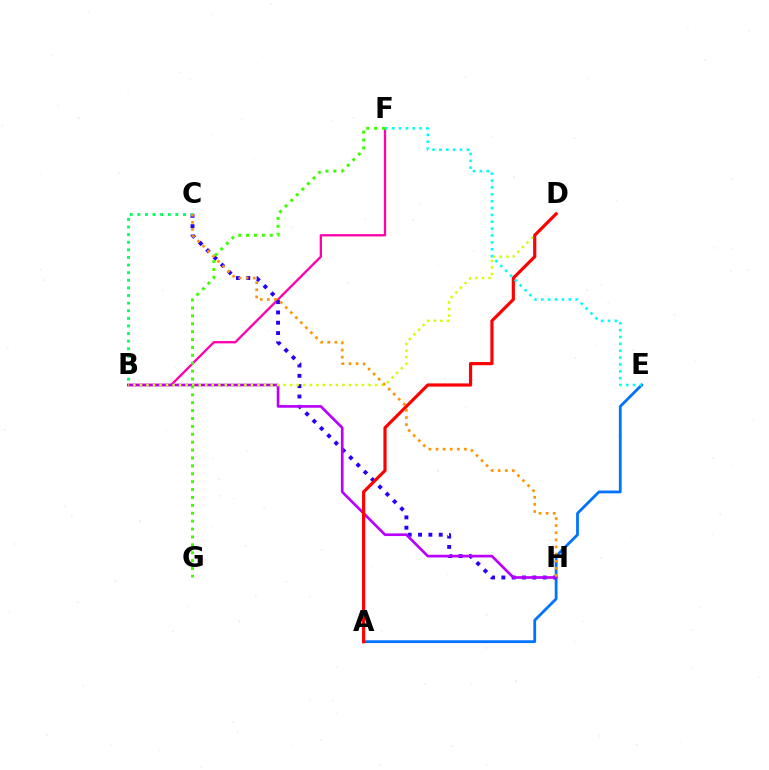{('B', 'F'): [{'color': '#ff00ac', 'line_style': 'solid', 'thickness': 1.66}], ('A', 'E'): [{'color': '#0074ff', 'line_style': 'solid', 'thickness': 2.01}], ('C', 'H'): [{'color': '#2500ff', 'line_style': 'dotted', 'thickness': 2.81}, {'color': '#ff9400', 'line_style': 'dotted', 'thickness': 1.93}], ('B', 'C'): [{'color': '#00ff5c', 'line_style': 'dotted', 'thickness': 2.07}], ('B', 'H'): [{'color': '#b900ff', 'line_style': 'solid', 'thickness': 1.93}], ('B', 'D'): [{'color': '#d1ff00', 'line_style': 'dotted', 'thickness': 1.77}], ('A', 'D'): [{'color': '#ff0000', 'line_style': 'solid', 'thickness': 2.29}], ('F', 'G'): [{'color': '#3dff00', 'line_style': 'dotted', 'thickness': 2.15}], ('E', 'F'): [{'color': '#00fff6', 'line_style': 'dotted', 'thickness': 1.87}]}